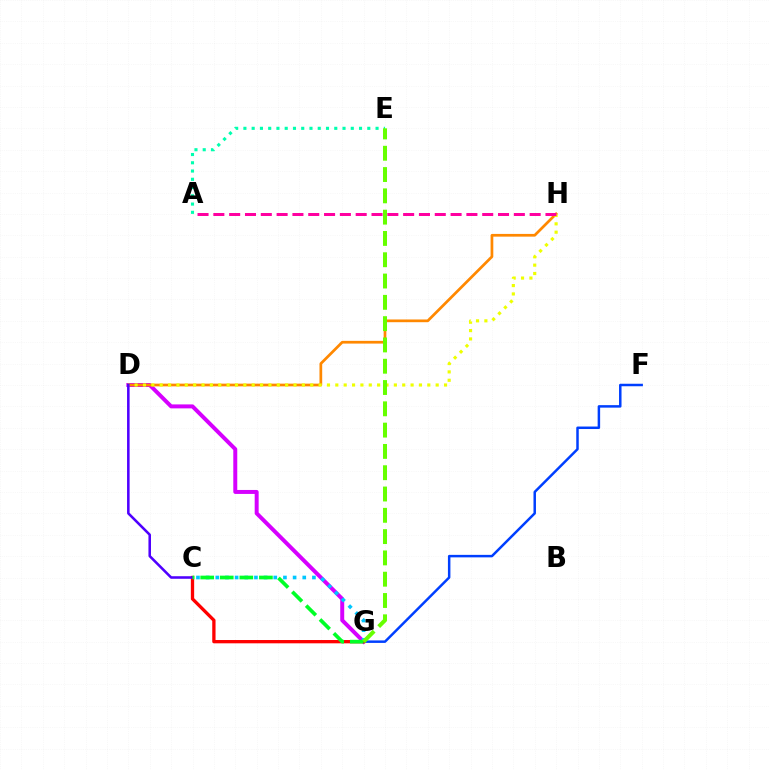{('D', 'G'): [{'color': '#d600ff', 'line_style': 'solid', 'thickness': 2.86}], ('C', 'G'): [{'color': '#00c7ff', 'line_style': 'dotted', 'thickness': 2.63}, {'color': '#ff0000', 'line_style': 'solid', 'thickness': 2.38}, {'color': '#00ff27', 'line_style': 'dashed', 'thickness': 2.66}], ('D', 'H'): [{'color': '#ff8800', 'line_style': 'solid', 'thickness': 1.96}, {'color': '#eeff00', 'line_style': 'dotted', 'thickness': 2.27}], ('F', 'G'): [{'color': '#003fff', 'line_style': 'solid', 'thickness': 1.79}], ('A', 'H'): [{'color': '#ff00a0', 'line_style': 'dashed', 'thickness': 2.15}], ('A', 'E'): [{'color': '#00ffaf', 'line_style': 'dotted', 'thickness': 2.24}], ('C', 'D'): [{'color': '#4f00ff', 'line_style': 'solid', 'thickness': 1.84}], ('E', 'G'): [{'color': '#66ff00', 'line_style': 'dashed', 'thickness': 2.89}]}